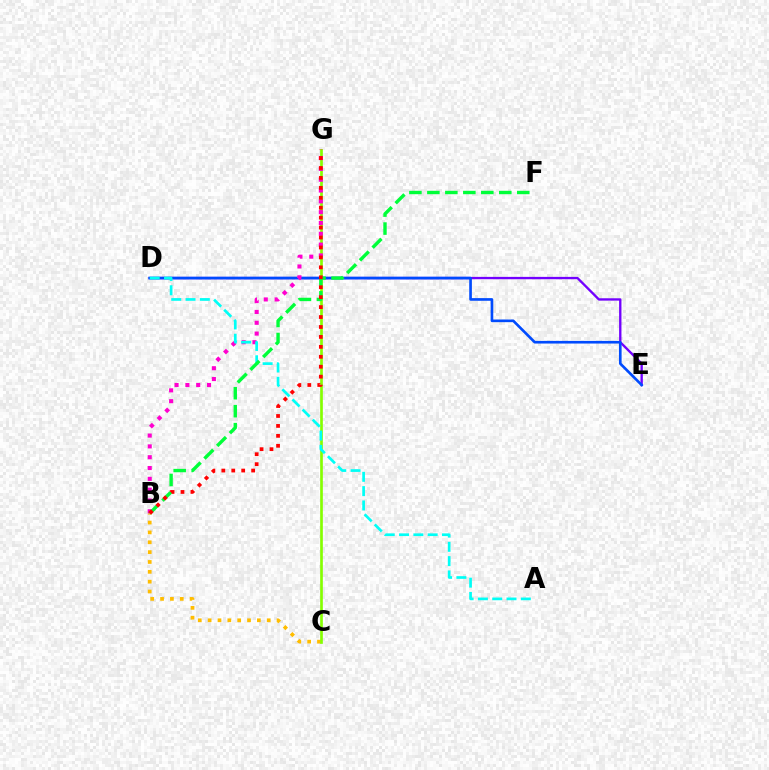{('B', 'C'): [{'color': '#ffbd00', 'line_style': 'dotted', 'thickness': 2.68}], ('D', 'E'): [{'color': '#7200ff', 'line_style': 'solid', 'thickness': 1.69}, {'color': '#004bff', 'line_style': 'solid', 'thickness': 1.91}], ('C', 'G'): [{'color': '#84ff00', 'line_style': 'solid', 'thickness': 1.92}], ('B', 'G'): [{'color': '#ff00cf', 'line_style': 'dotted', 'thickness': 2.94}, {'color': '#ff0000', 'line_style': 'dotted', 'thickness': 2.7}], ('A', 'D'): [{'color': '#00fff6', 'line_style': 'dashed', 'thickness': 1.94}], ('B', 'F'): [{'color': '#00ff39', 'line_style': 'dashed', 'thickness': 2.44}]}